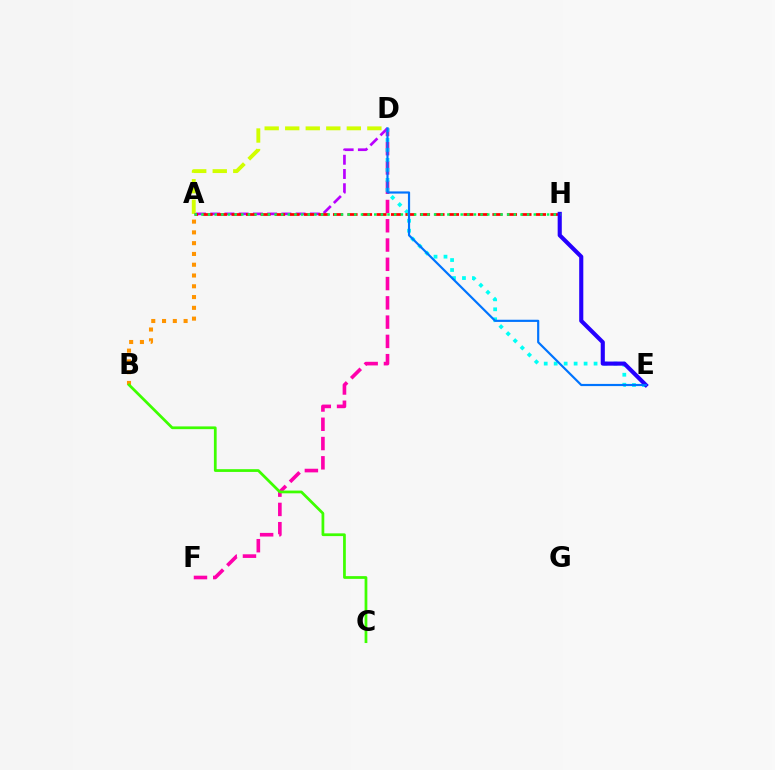{('D', 'F'): [{'color': '#ff00ac', 'line_style': 'dashed', 'thickness': 2.62}], ('D', 'E'): [{'color': '#00fff6', 'line_style': 'dotted', 'thickness': 2.71}, {'color': '#0074ff', 'line_style': 'solid', 'thickness': 1.57}], ('A', 'D'): [{'color': '#b900ff', 'line_style': 'dashed', 'thickness': 1.93}, {'color': '#d1ff00', 'line_style': 'dashed', 'thickness': 2.79}], ('A', 'H'): [{'color': '#ff0000', 'line_style': 'dashed', 'thickness': 1.97}, {'color': '#00ff5c', 'line_style': 'dotted', 'thickness': 1.81}], ('A', 'B'): [{'color': '#ff9400', 'line_style': 'dotted', 'thickness': 2.93}], ('B', 'C'): [{'color': '#3dff00', 'line_style': 'solid', 'thickness': 1.97}], ('E', 'H'): [{'color': '#2500ff', 'line_style': 'solid', 'thickness': 2.96}]}